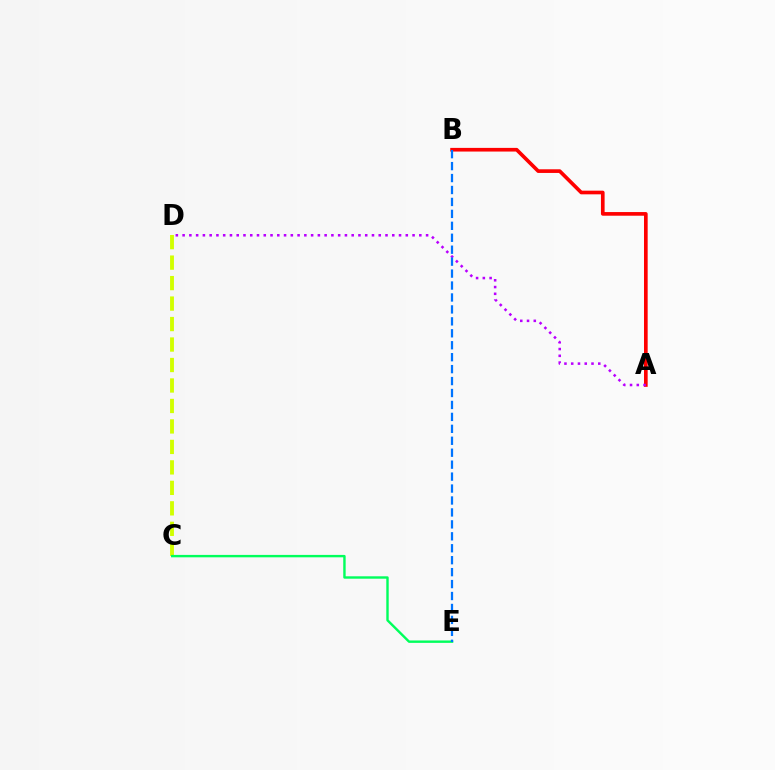{('C', 'D'): [{'color': '#d1ff00', 'line_style': 'dashed', 'thickness': 2.78}], ('A', 'B'): [{'color': '#ff0000', 'line_style': 'solid', 'thickness': 2.63}], ('A', 'D'): [{'color': '#b900ff', 'line_style': 'dotted', 'thickness': 1.84}], ('C', 'E'): [{'color': '#00ff5c', 'line_style': 'solid', 'thickness': 1.73}], ('B', 'E'): [{'color': '#0074ff', 'line_style': 'dashed', 'thickness': 1.62}]}